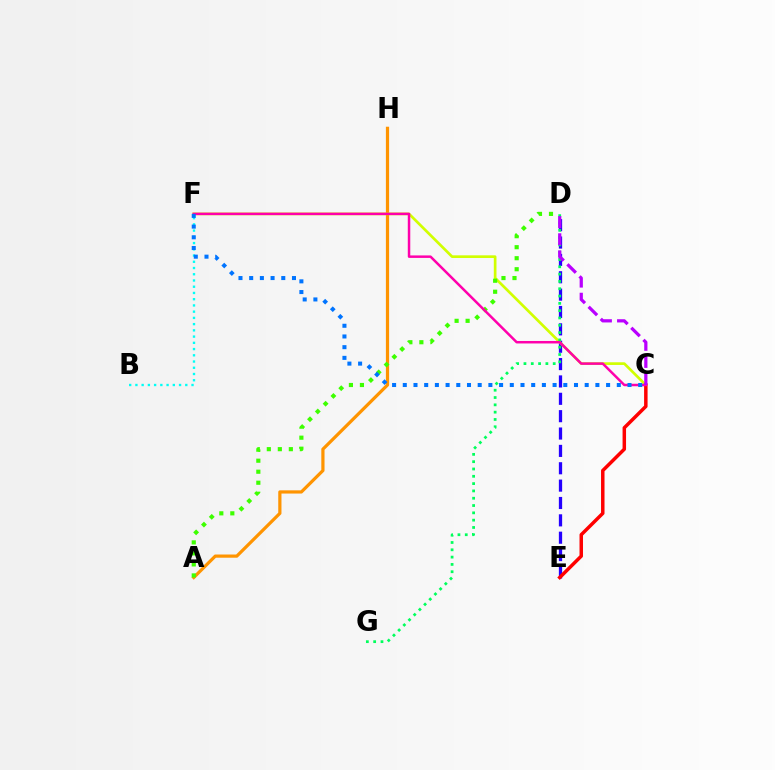{('D', 'E'): [{'color': '#2500ff', 'line_style': 'dashed', 'thickness': 2.36}], ('A', 'H'): [{'color': '#ff9400', 'line_style': 'solid', 'thickness': 2.31}], ('C', 'F'): [{'color': '#d1ff00', 'line_style': 'solid', 'thickness': 1.93}, {'color': '#ff00ac', 'line_style': 'solid', 'thickness': 1.79}, {'color': '#0074ff', 'line_style': 'dotted', 'thickness': 2.91}], ('A', 'D'): [{'color': '#3dff00', 'line_style': 'dotted', 'thickness': 2.99}], ('C', 'E'): [{'color': '#ff0000', 'line_style': 'solid', 'thickness': 2.51}], ('D', 'G'): [{'color': '#00ff5c', 'line_style': 'dotted', 'thickness': 1.99}], ('B', 'F'): [{'color': '#00fff6', 'line_style': 'dotted', 'thickness': 1.69}], ('C', 'D'): [{'color': '#b900ff', 'line_style': 'dashed', 'thickness': 2.32}]}